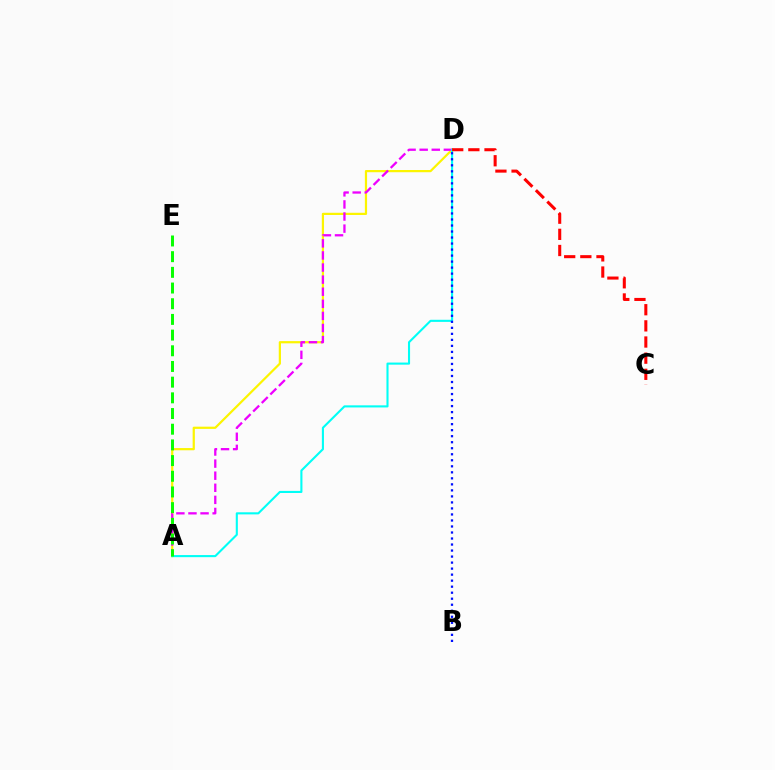{('A', 'D'): [{'color': '#fcf500', 'line_style': 'solid', 'thickness': 1.6}, {'color': '#ee00ff', 'line_style': 'dashed', 'thickness': 1.64}, {'color': '#00fff6', 'line_style': 'solid', 'thickness': 1.51}], ('A', 'E'): [{'color': '#08ff00', 'line_style': 'dashed', 'thickness': 2.13}], ('B', 'D'): [{'color': '#0010ff', 'line_style': 'dotted', 'thickness': 1.64}], ('C', 'D'): [{'color': '#ff0000', 'line_style': 'dashed', 'thickness': 2.19}]}